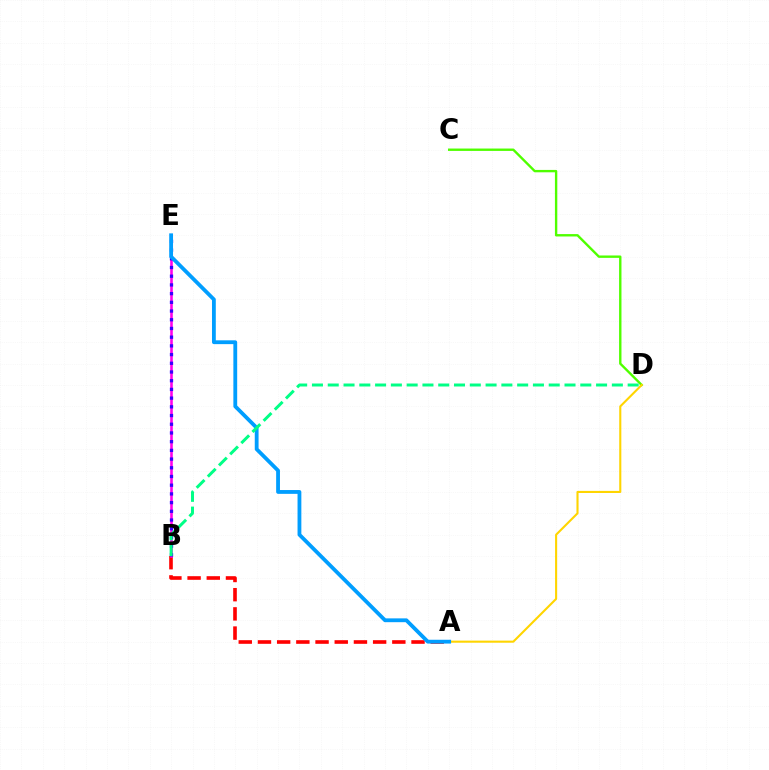{('A', 'B'): [{'color': '#ff0000', 'line_style': 'dashed', 'thickness': 2.61}], ('B', 'E'): [{'color': '#ff00ed', 'line_style': 'solid', 'thickness': 1.85}, {'color': '#3700ff', 'line_style': 'dotted', 'thickness': 2.37}], ('C', 'D'): [{'color': '#4fff00', 'line_style': 'solid', 'thickness': 1.71}], ('A', 'D'): [{'color': '#ffd500', 'line_style': 'solid', 'thickness': 1.51}], ('A', 'E'): [{'color': '#009eff', 'line_style': 'solid', 'thickness': 2.74}], ('B', 'D'): [{'color': '#00ff86', 'line_style': 'dashed', 'thickness': 2.14}]}